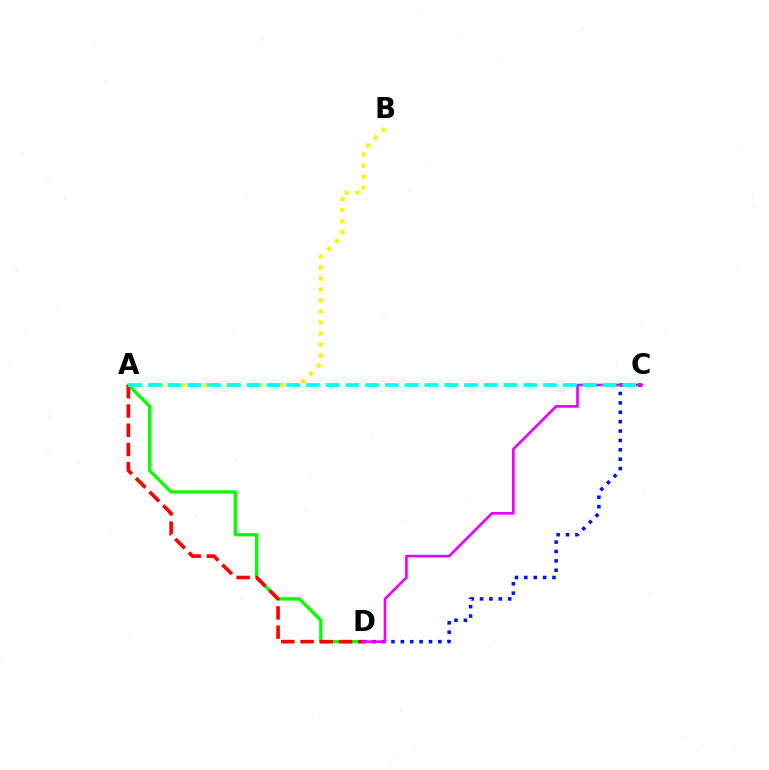{('A', 'D'): [{'color': '#08ff00', 'line_style': 'solid', 'thickness': 2.39}, {'color': '#ff0000', 'line_style': 'dashed', 'thickness': 2.62}], ('C', 'D'): [{'color': '#0010ff', 'line_style': 'dotted', 'thickness': 2.55}, {'color': '#ee00ff', 'line_style': 'solid', 'thickness': 1.91}], ('A', 'B'): [{'color': '#fcf500', 'line_style': 'dotted', 'thickness': 2.99}], ('A', 'C'): [{'color': '#00fff6', 'line_style': 'dashed', 'thickness': 2.69}]}